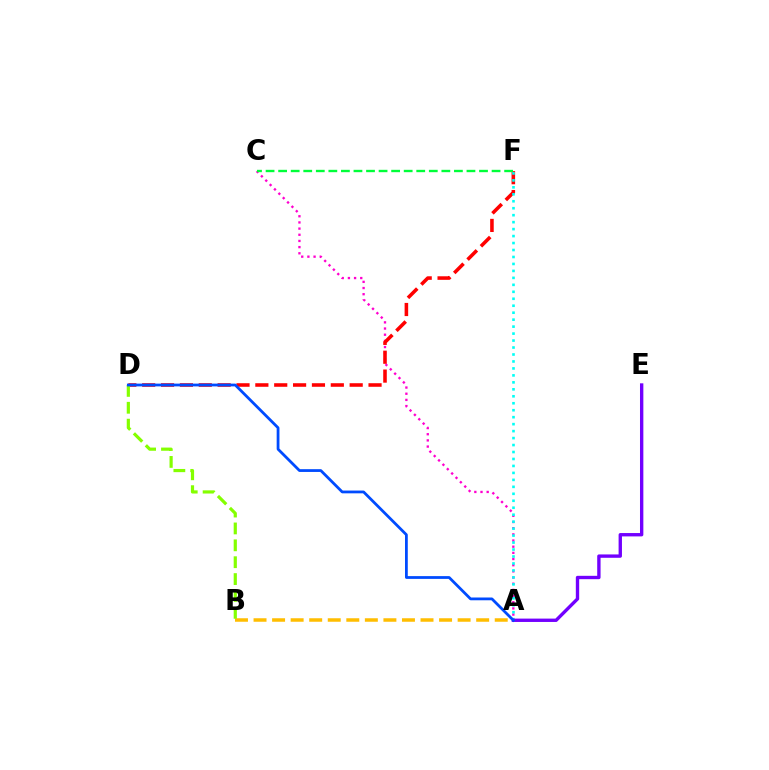{('A', 'C'): [{'color': '#ff00cf', 'line_style': 'dotted', 'thickness': 1.68}], ('D', 'F'): [{'color': '#ff0000', 'line_style': 'dashed', 'thickness': 2.56}], ('C', 'F'): [{'color': '#00ff39', 'line_style': 'dashed', 'thickness': 1.71}], ('A', 'B'): [{'color': '#ffbd00', 'line_style': 'dashed', 'thickness': 2.52}], ('A', 'F'): [{'color': '#00fff6', 'line_style': 'dotted', 'thickness': 1.89}], ('B', 'D'): [{'color': '#84ff00', 'line_style': 'dashed', 'thickness': 2.29}], ('A', 'E'): [{'color': '#7200ff', 'line_style': 'solid', 'thickness': 2.42}], ('A', 'D'): [{'color': '#004bff', 'line_style': 'solid', 'thickness': 2.0}]}